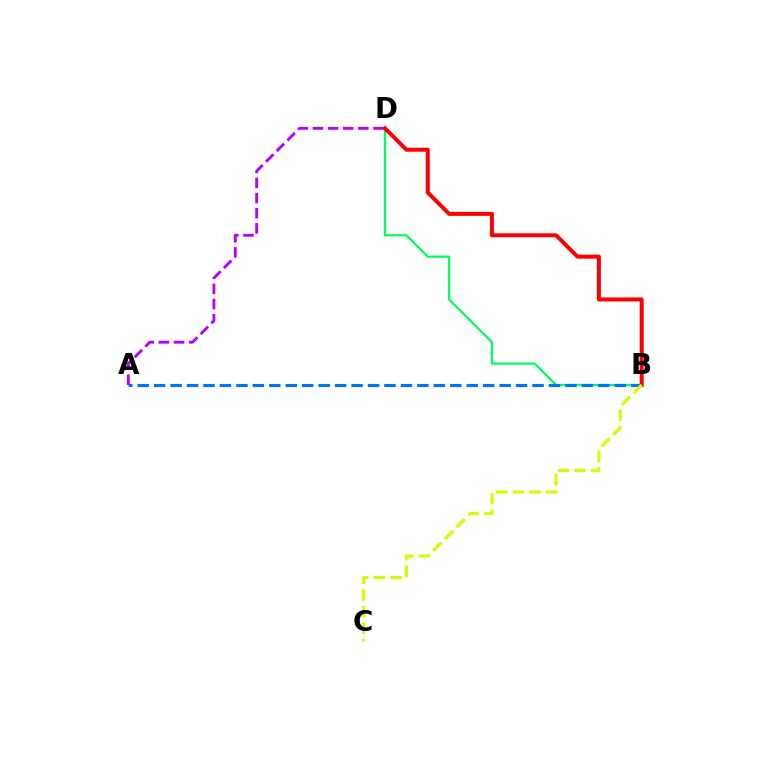{('B', 'D'): [{'color': '#00ff5c', 'line_style': 'solid', 'thickness': 1.62}, {'color': '#ff0000', 'line_style': 'solid', 'thickness': 2.88}], ('A', 'B'): [{'color': '#0074ff', 'line_style': 'dashed', 'thickness': 2.23}], ('A', 'D'): [{'color': '#b900ff', 'line_style': 'dashed', 'thickness': 2.06}], ('B', 'C'): [{'color': '#d1ff00', 'line_style': 'dashed', 'thickness': 2.26}]}